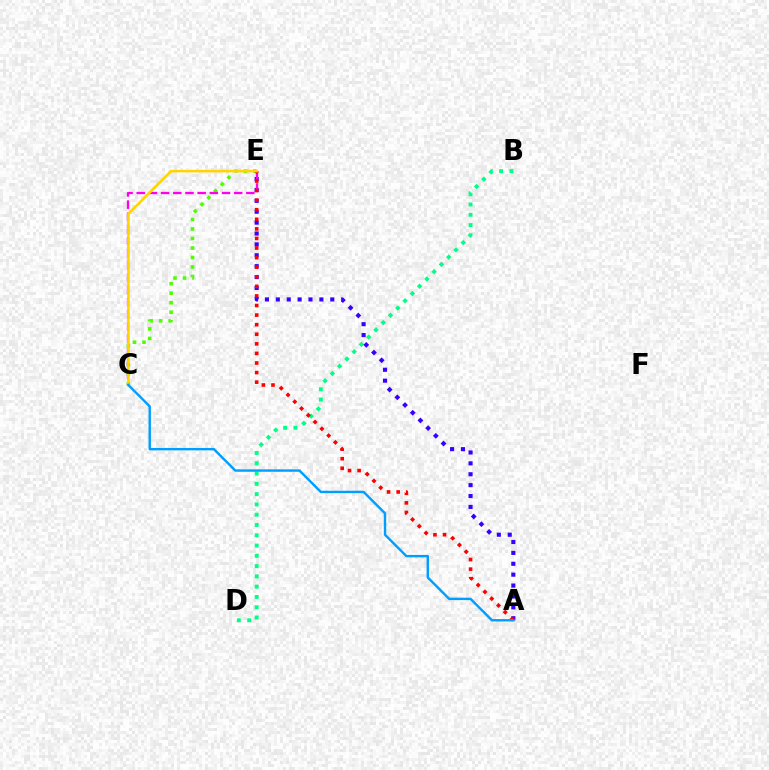{('B', 'D'): [{'color': '#00ff86', 'line_style': 'dotted', 'thickness': 2.79}], ('A', 'E'): [{'color': '#3700ff', 'line_style': 'dotted', 'thickness': 2.96}, {'color': '#ff0000', 'line_style': 'dotted', 'thickness': 2.6}], ('C', 'E'): [{'color': '#4fff00', 'line_style': 'dotted', 'thickness': 2.59}, {'color': '#ff00ed', 'line_style': 'dashed', 'thickness': 1.65}, {'color': '#ffd500', 'line_style': 'solid', 'thickness': 1.82}], ('A', 'C'): [{'color': '#009eff', 'line_style': 'solid', 'thickness': 1.73}]}